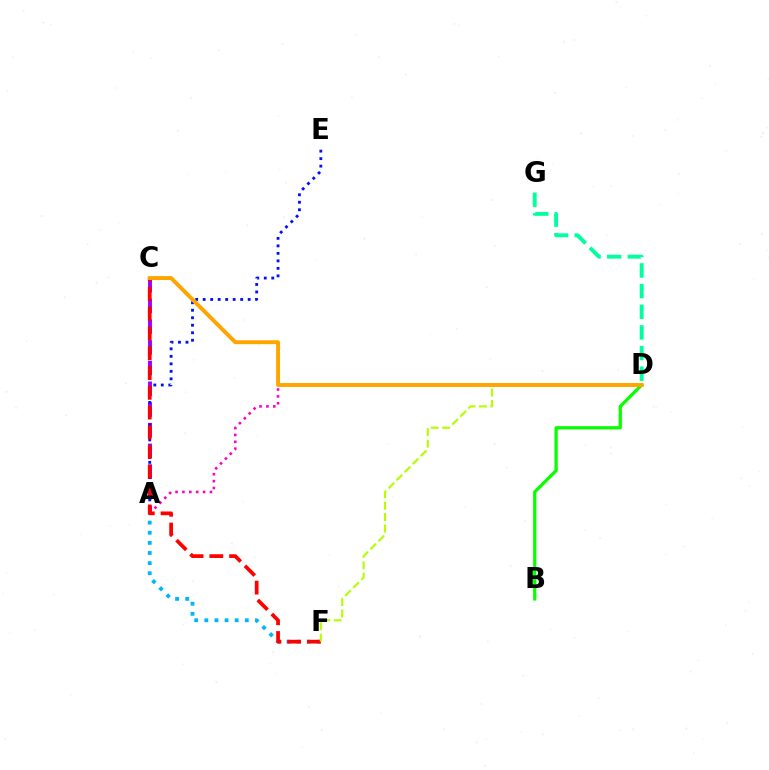{('A', 'F'): [{'color': '#00b5ff', 'line_style': 'dotted', 'thickness': 2.75}], ('A', 'C'): [{'color': '#9b00ff', 'line_style': 'dashed', 'thickness': 2.81}], ('B', 'D'): [{'color': '#08ff00', 'line_style': 'solid', 'thickness': 2.35}], ('D', 'G'): [{'color': '#00ff9d', 'line_style': 'dashed', 'thickness': 2.8}], ('A', 'D'): [{'color': '#ff00bd', 'line_style': 'dotted', 'thickness': 1.87}], ('A', 'E'): [{'color': '#0010ff', 'line_style': 'dotted', 'thickness': 2.04}], ('C', 'F'): [{'color': '#ff0000', 'line_style': 'dashed', 'thickness': 2.68}], ('D', 'F'): [{'color': '#b3ff00', 'line_style': 'dashed', 'thickness': 1.55}], ('C', 'D'): [{'color': '#ffa500', 'line_style': 'solid', 'thickness': 2.83}]}